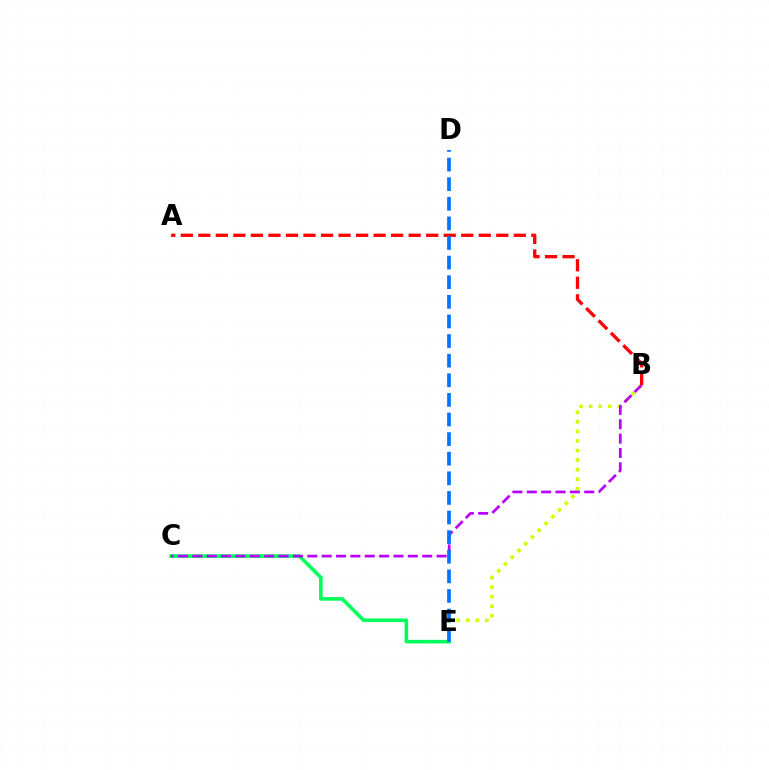{('C', 'E'): [{'color': '#00ff5c', 'line_style': 'solid', 'thickness': 2.59}], ('B', 'E'): [{'color': '#d1ff00', 'line_style': 'dotted', 'thickness': 2.6}], ('B', 'C'): [{'color': '#b900ff', 'line_style': 'dashed', 'thickness': 1.95}], ('A', 'B'): [{'color': '#ff0000', 'line_style': 'dashed', 'thickness': 2.38}], ('D', 'E'): [{'color': '#0074ff', 'line_style': 'dashed', 'thickness': 2.66}]}